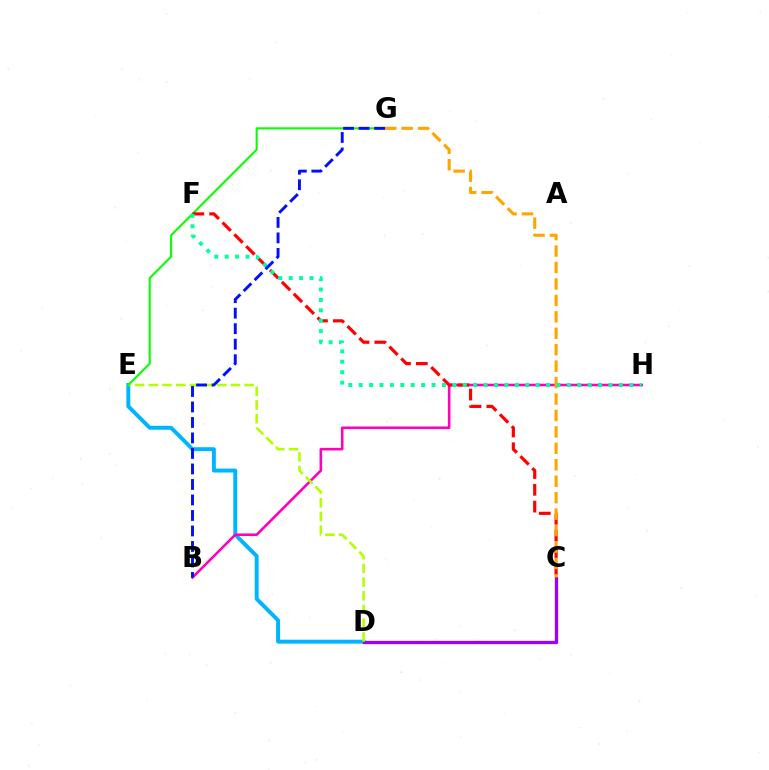{('D', 'E'): [{'color': '#00b5ff', 'line_style': 'solid', 'thickness': 2.83}, {'color': '#b3ff00', 'line_style': 'dashed', 'thickness': 1.86}], ('C', 'D'): [{'color': '#9b00ff', 'line_style': 'solid', 'thickness': 2.38}], ('B', 'H'): [{'color': '#ff00bd', 'line_style': 'solid', 'thickness': 1.85}], ('E', 'G'): [{'color': '#08ff00', 'line_style': 'solid', 'thickness': 1.5}], ('C', 'F'): [{'color': '#ff0000', 'line_style': 'dashed', 'thickness': 2.28}], ('C', 'G'): [{'color': '#ffa500', 'line_style': 'dashed', 'thickness': 2.23}], ('F', 'H'): [{'color': '#00ff9d', 'line_style': 'dotted', 'thickness': 2.83}], ('B', 'G'): [{'color': '#0010ff', 'line_style': 'dashed', 'thickness': 2.11}]}